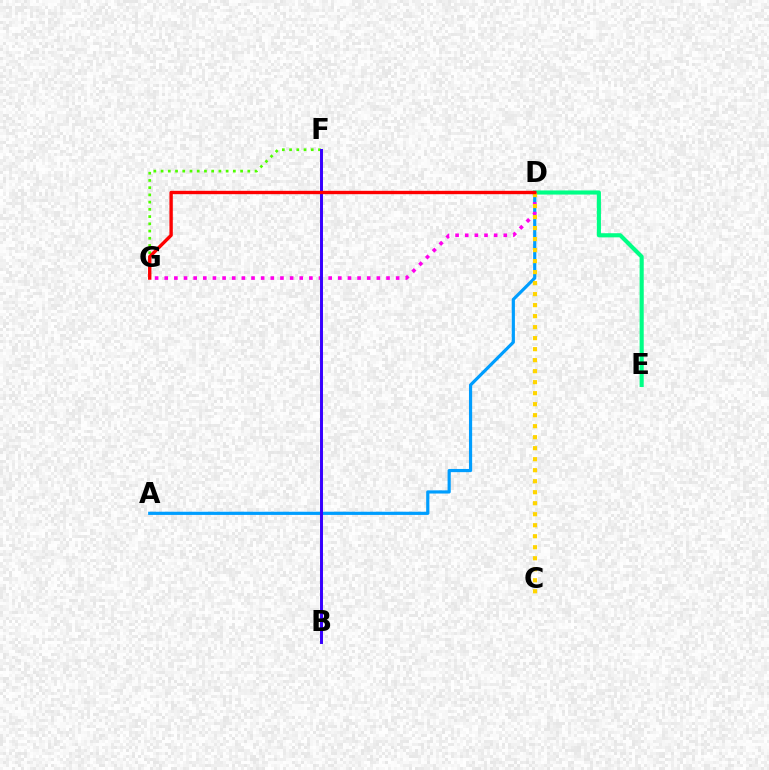{('F', 'G'): [{'color': '#4fff00', 'line_style': 'dotted', 'thickness': 1.96}], ('D', 'E'): [{'color': '#00ff86', 'line_style': 'solid', 'thickness': 2.96}], ('A', 'D'): [{'color': '#009eff', 'line_style': 'solid', 'thickness': 2.29}], ('D', 'G'): [{'color': '#ff00ed', 'line_style': 'dotted', 'thickness': 2.62}, {'color': '#ff0000', 'line_style': 'solid', 'thickness': 2.43}], ('C', 'D'): [{'color': '#ffd500', 'line_style': 'dotted', 'thickness': 2.99}], ('B', 'F'): [{'color': '#3700ff', 'line_style': 'solid', 'thickness': 2.13}]}